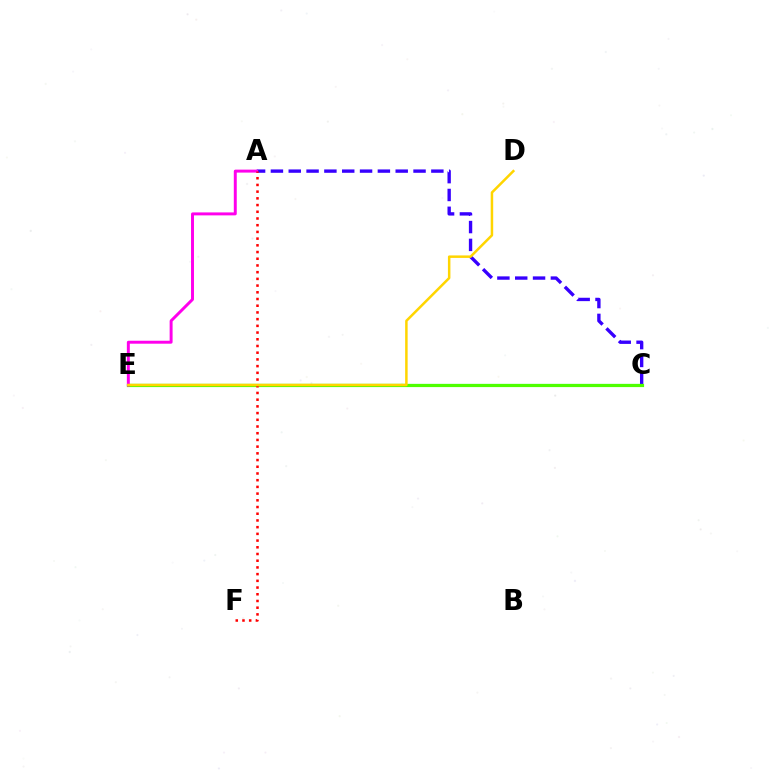{('C', 'E'): [{'color': '#009eff', 'line_style': 'dotted', 'thickness': 2.02}, {'color': '#00ff86', 'line_style': 'solid', 'thickness': 1.54}, {'color': '#4fff00', 'line_style': 'solid', 'thickness': 2.29}], ('A', 'C'): [{'color': '#3700ff', 'line_style': 'dashed', 'thickness': 2.42}], ('A', 'E'): [{'color': '#ff00ed', 'line_style': 'solid', 'thickness': 2.13}], ('A', 'F'): [{'color': '#ff0000', 'line_style': 'dotted', 'thickness': 1.82}], ('D', 'E'): [{'color': '#ffd500', 'line_style': 'solid', 'thickness': 1.8}]}